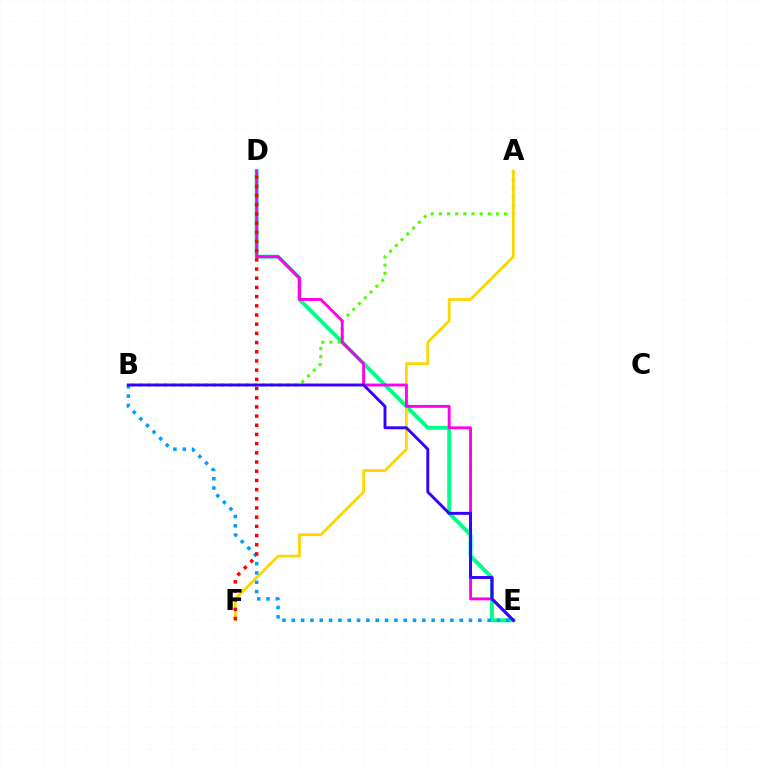{('D', 'E'): [{'color': '#00ff86', 'line_style': 'solid', 'thickness': 2.8}, {'color': '#ff00ed', 'line_style': 'solid', 'thickness': 2.07}], ('A', 'B'): [{'color': '#4fff00', 'line_style': 'dotted', 'thickness': 2.22}], ('A', 'F'): [{'color': '#ffd500', 'line_style': 'solid', 'thickness': 1.99}], ('B', 'E'): [{'color': '#009eff', 'line_style': 'dotted', 'thickness': 2.53}, {'color': '#3700ff', 'line_style': 'solid', 'thickness': 2.1}], ('D', 'F'): [{'color': '#ff0000', 'line_style': 'dotted', 'thickness': 2.5}]}